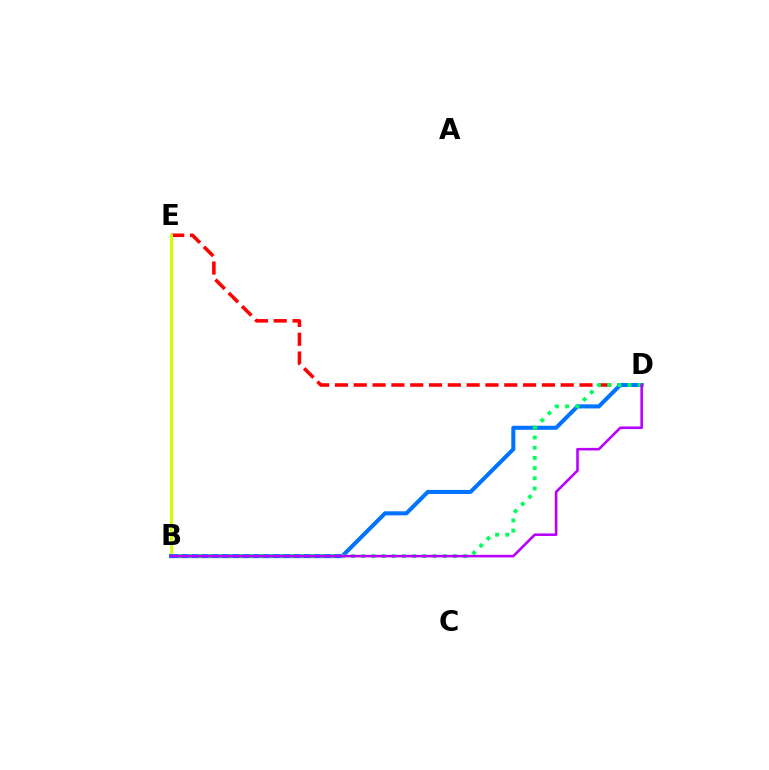{('D', 'E'): [{'color': '#ff0000', 'line_style': 'dashed', 'thickness': 2.56}], ('B', 'E'): [{'color': '#d1ff00', 'line_style': 'solid', 'thickness': 2.14}], ('B', 'D'): [{'color': '#0074ff', 'line_style': 'solid', 'thickness': 2.92}, {'color': '#00ff5c', 'line_style': 'dotted', 'thickness': 2.77}, {'color': '#b900ff', 'line_style': 'solid', 'thickness': 1.86}]}